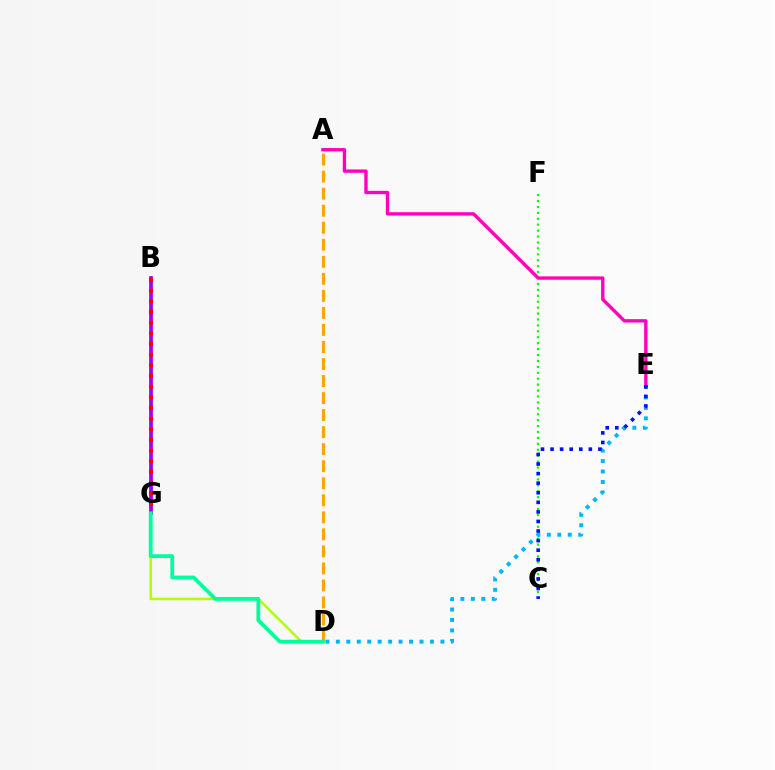{('C', 'F'): [{'color': '#08ff00', 'line_style': 'dotted', 'thickness': 1.61}], ('D', 'E'): [{'color': '#00b5ff', 'line_style': 'dotted', 'thickness': 2.84}], ('A', 'E'): [{'color': '#ff00bd', 'line_style': 'solid', 'thickness': 2.42}], ('B', 'G'): [{'color': '#9b00ff', 'line_style': 'solid', 'thickness': 2.68}, {'color': '#ff0000', 'line_style': 'dotted', 'thickness': 2.9}], ('D', 'G'): [{'color': '#b3ff00', 'line_style': 'solid', 'thickness': 1.84}, {'color': '#00ff9d', 'line_style': 'solid', 'thickness': 2.73}], ('C', 'E'): [{'color': '#0010ff', 'line_style': 'dotted', 'thickness': 2.6}], ('A', 'D'): [{'color': '#ffa500', 'line_style': 'dashed', 'thickness': 2.31}]}